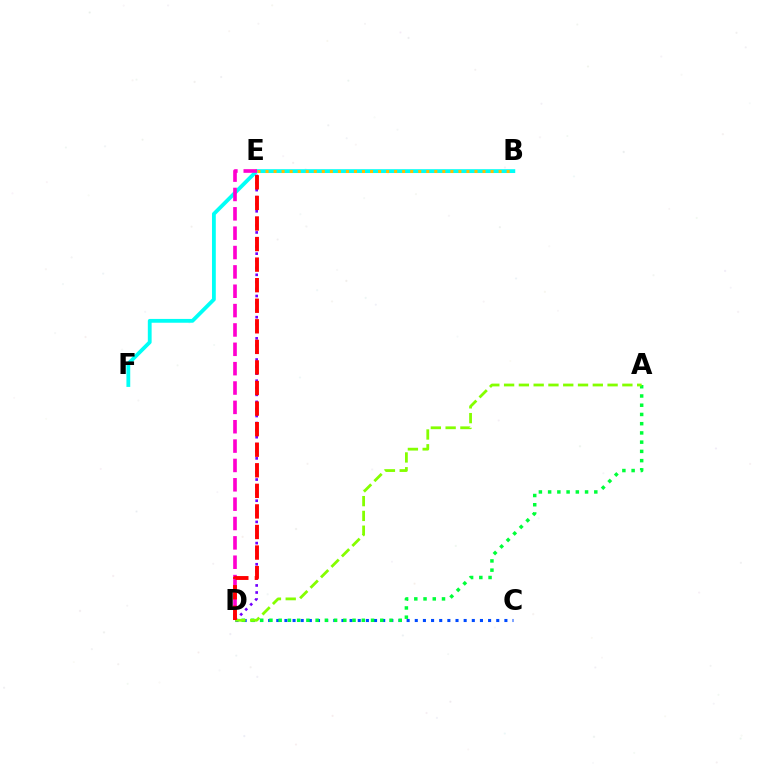{('C', 'D'): [{'color': '#004bff', 'line_style': 'dotted', 'thickness': 2.21}], ('B', 'F'): [{'color': '#00fff6', 'line_style': 'solid', 'thickness': 2.74}], ('B', 'E'): [{'color': '#ffbd00', 'line_style': 'dotted', 'thickness': 2.18}], ('A', 'D'): [{'color': '#00ff39', 'line_style': 'dotted', 'thickness': 2.51}, {'color': '#84ff00', 'line_style': 'dashed', 'thickness': 2.01}], ('D', 'E'): [{'color': '#ff00cf', 'line_style': 'dashed', 'thickness': 2.63}, {'color': '#7200ff', 'line_style': 'dotted', 'thickness': 1.92}, {'color': '#ff0000', 'line_style': 'dashed', 'thickness': 2.79}]}